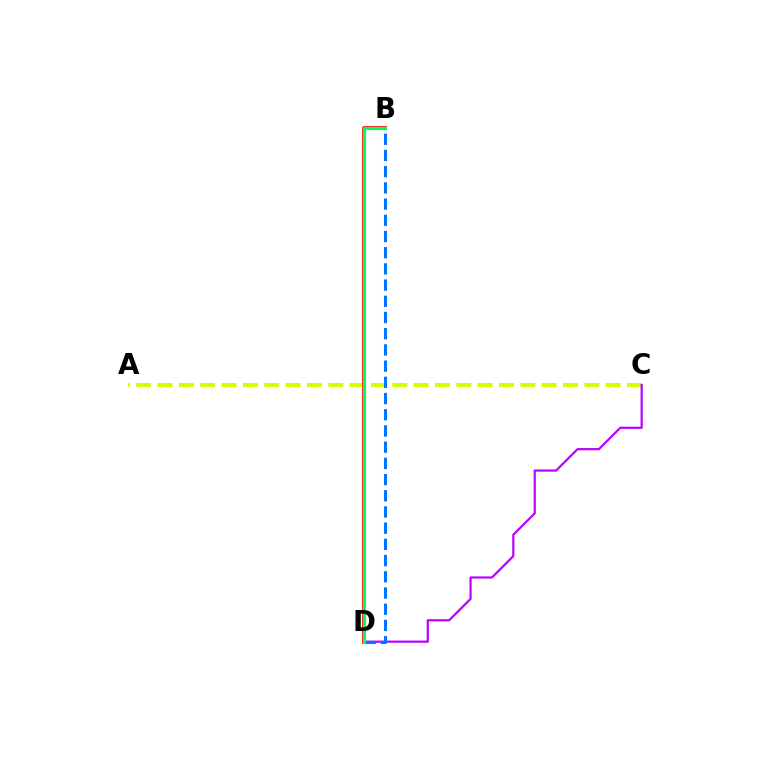{('A', 'C'): [{'color': '#d1ff00', 'line_style': 'dashed', 'thickness': 2.9}], ('C', 'D'): [{'color': '#b900ff', 'line_style': 'solid', 'thickness': 1.59}], ('B', 'D'): [{'color': '#ff0000', 'line_style': 'solid', 'thickness': 2.64}, {'color': '#0074ff', 'line_style': 'dashed', 'thickness': 2.2}, {'color': '#00ff5c', 'line_style': 'solid', 'thickness': 2.24}]}